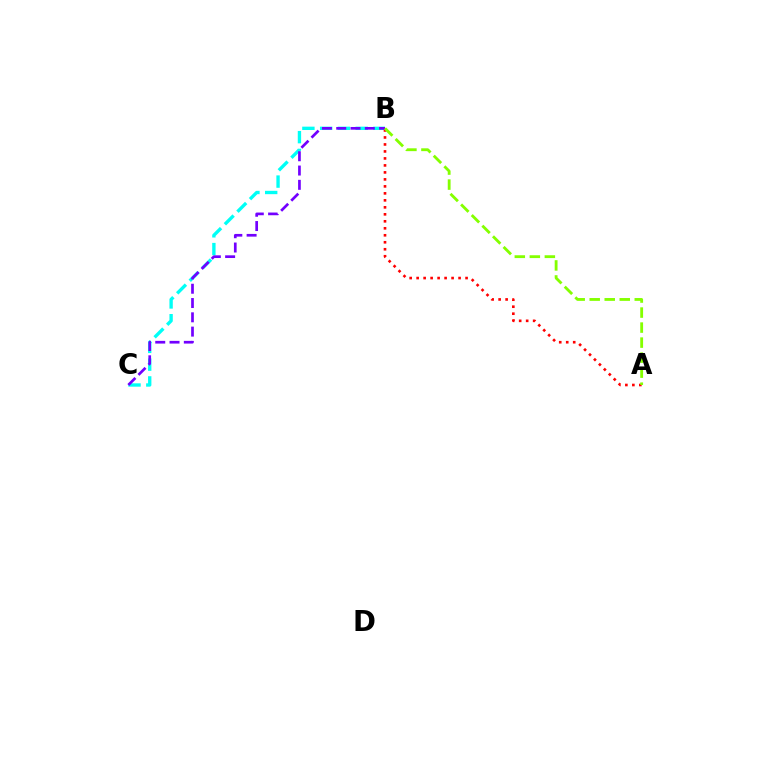{('B', 'C'): [{'color': '#00fff6', 'line_style': 'dashed', 'thickness': 2.41}, {'color': '#7200ff', 'line_style': 'dashed', 'thickness': 1.94}], ('A', 'B'): [{'color': '#ff0000', 'line_style': 'dotted', 'thickness': 1.9}, {'color': '#84ff00', 'line_style': 'dashed', 'thickness': 2.04}]}